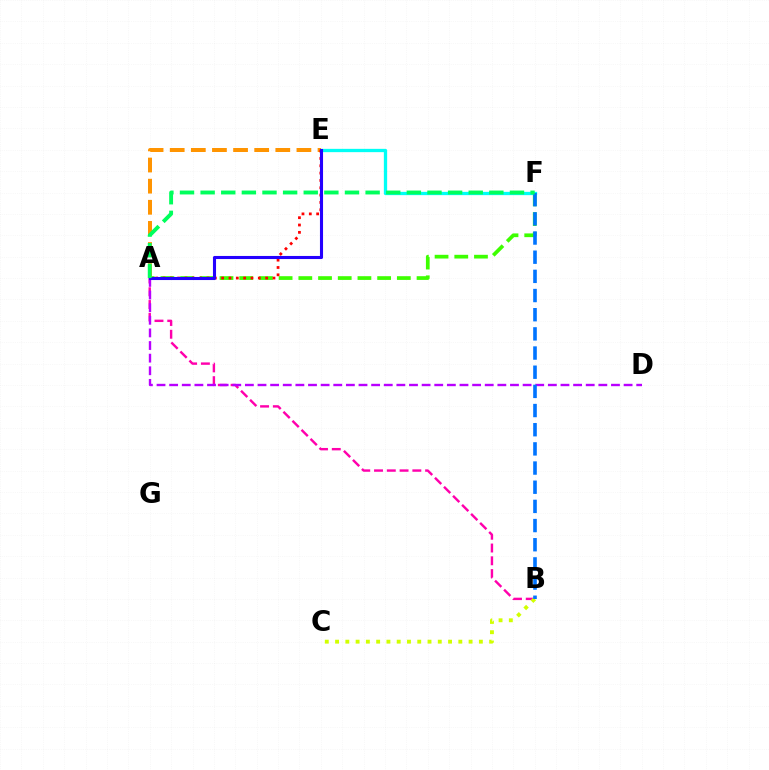{('A', 'F'): [{'color': '#3dff00', 'line_style': 'dashed', 'thickness': 2.68}, {'color': '#00ff5c', 'line_style': 'dashed', 'thickness': 2.8}], ('E', 'F'): [{'color': '#00fff6', 'line_style': 'solid', 'thickness': 2.38}], ('A', 'B'): [{'color': '#ff00ac', 'line_style': 'dashed', 'thickness': 1.74}], ('B', 'C'): [{'color': '#d1ff00', 'line_style': 'dotted', 'thickness': 2.79}], ('A', 'D'): [{'color': '#b900ff', 'line_style': 'dashed', 'thickness': 1.71}], ('A', 'E'): [{'color': '#ff9400', 'line_style': 'dashed', 'thickness': 2.87}, {'color': '#ff0000', 'line_style': 'dotted', 'thickness': 1.99}, {'color': '#2500ff', 'line_style': 'solid', 'thickness': 2.22}], ('B', 'F'): [{'color': '#0074ff', 'line_style': 'dashed', 'thickness': 2.6}]}